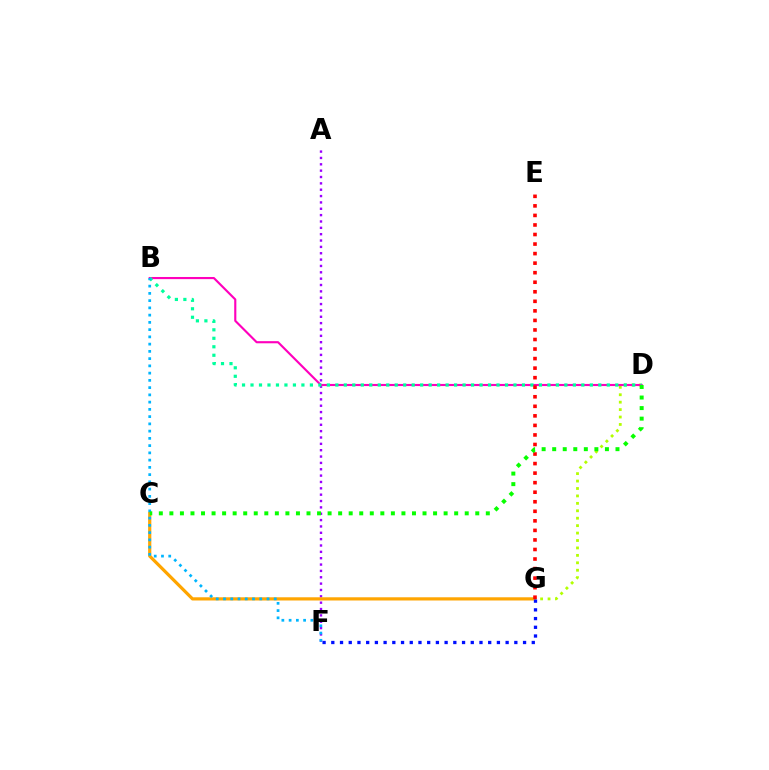{('D', 'G'): [{'color': '#b3ff00', 'line_style': 'dotted', 'thickness': 2.02}], ('A', 'F'): [{'color': '#9b00ff', 'line_style': 'dotted', 'thickness': 1.73}], ('C', 'G'): [{'color': '#ffa500', 'line_style': 'solid', 'thickness': 2.31}], ('F', 'G'): [{'color': '#0010ff', 'line_style': 'dotted', 'thickness': 2.37}], ('B', 'D'): [{'color': '#ff00bd', 'line_style': 'solid', 'thickness': 1.54}, {'color': '#00ff9d', 'line_style': 'dotted', 'thickness': 2.3}], ('B', 'F'): [{'color': '#00b5ff', 'line_style': 'dotted', 'thickness': 1.97}], ('E', 'G'): [{'color': '#ff0000', 'line_style': 'dotted', 'thickness': 2.59}], ('C', 'D'): [{'color': '#08ff00', 'line_style': 'dotted', 'thickness': 2.87}]}